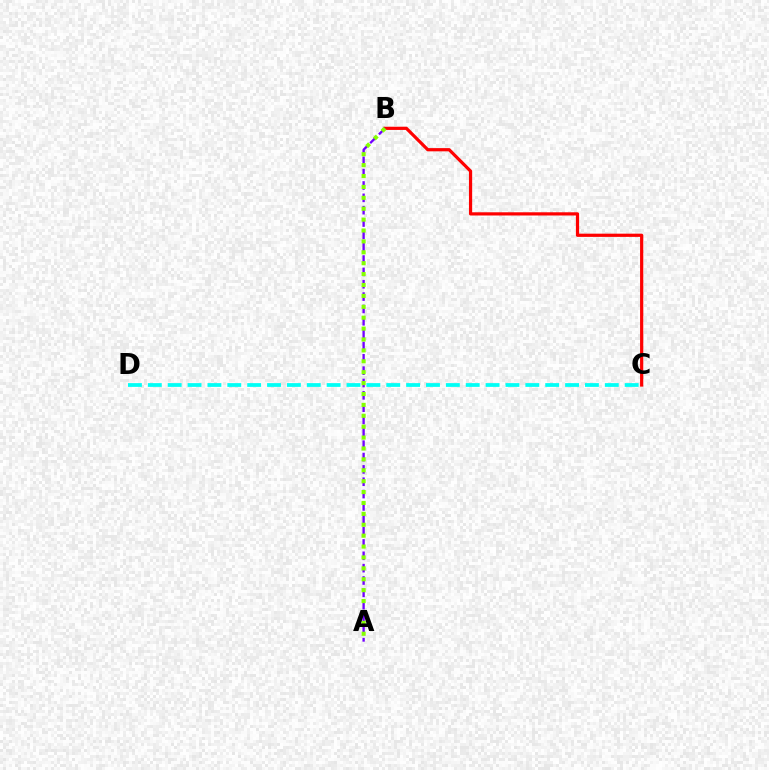{('B', 'C'): [{'color': '#ff0000', 'line_style': 'solid', 'thickness': 2.31}], ('C', 'D'): [{'color': '#00fff6', 'line_style': 'dashed', 'thickness': 2.7}], ('A', 'B'): [{'color': '#7200ff', 'line_style': 'dashed', 'thickness': 1.68}, {'color': '#84ff00', 'line_style': 'dotted', 'thickness': 2.96}]}